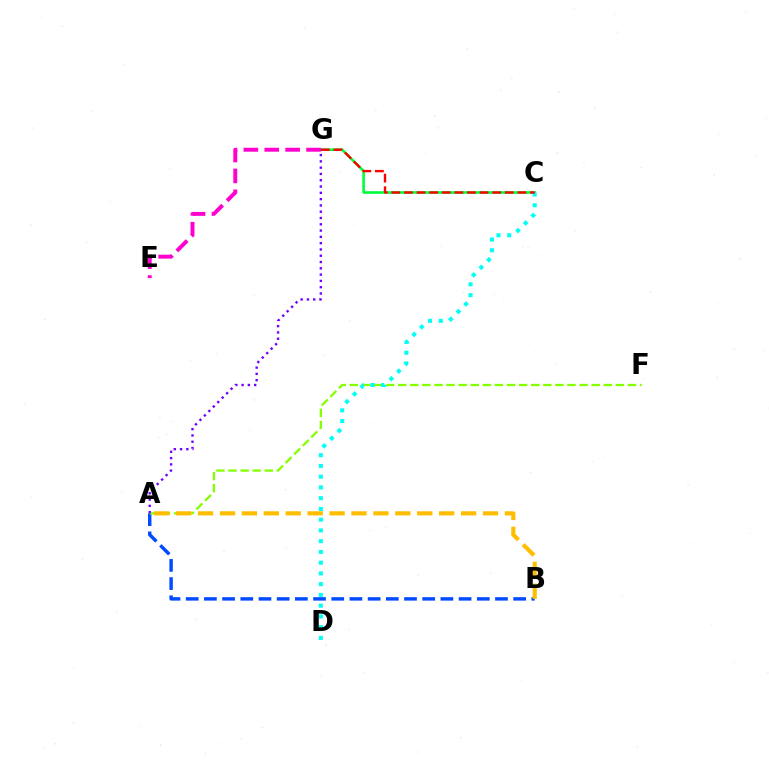{('C', 'G'): [{'color': '#00ff39', 'line_style': 'solid', 'thickness': 1.88}, {'color': '#ff0000', 'line_style': 'dashed', 'thickness': 1.71}], ('A', 'B'): [{'color': '#004bff', 'line_style': 'dashed', 'thickness': 2.47}, {'color': '#ffbd00', 'line_style': 'dashed', 'thickness': 2.98}], ('A', 'F'): [{'color': '#84ff00', 'line_style': 'dashed', 'thickness': 1.64}], ('C', 'D'): [{'color': '#00fff6', 'line_style': 'dotted', 'thickness': 2.92}], ('E', 'G'): [{'color': '#ff00cf', 'line_style': 'dashed', 'thickness': 2.84}], ('A', 'G'): [{'color': '#7200ff', 'line_style': 'dotted', 'thickness': 1.71}]}